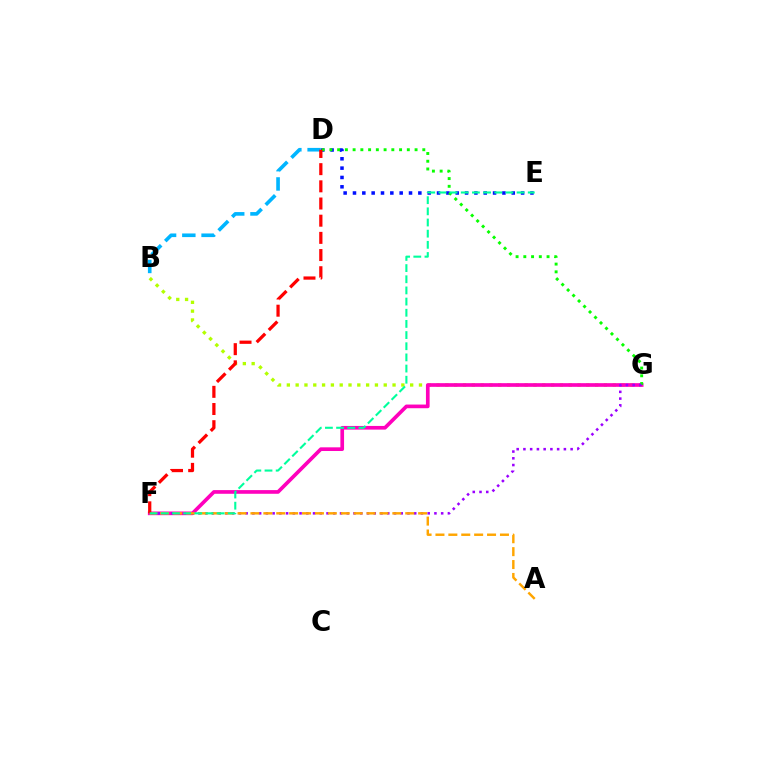{('B', 'G'): [{'color': '#b3ff00', 'line_style': 'dotted', 'thickness': 2.39}], ('D', 'E'): [{'color': '#0010ff', 'line_style': 'dotted', 'thickness': 2.54}], ('F', 'G'): [{'color': '#ff00bd', 'line_style': 'solid', 'thickness': 2.65}, {'color': '#9b00ff', 'line_style': 'dotted', 'thickness': 1.83}], ('D', 'G'): [{'color': '#08ff00', 'line_style': 'dotted', 'thickness': 2.1}], ('B', 'D'): [{'color': '#00b5ff', 'line_style': 'dashed', 'thickness': 2.62}], ('A', 'F'): [{'color': '#ffa500', 'line_style': 'dashed', 'thickness': 1.75}], ('D', 'F'): [{'color': '#ff0000', 'line_style': 'dashed', 'thickness': 2.33}], ('E', 'F'): [{'color': '#00ff9d', 'line_style': 'dashed', 'thickness': 1.52}]}